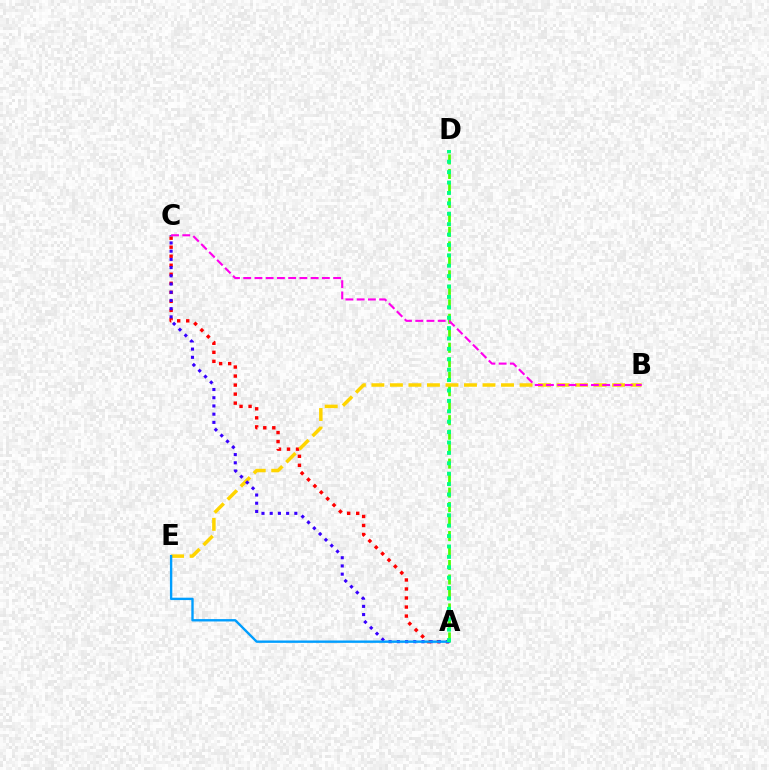{('A', 'C'): [{'color': '#ff0000', 'line_style': 'dotted', 'thickness': 2.45}, {'color': '#3700ff', 'line_style': 'dotted', 'thickness': 2.23}], ('A', 'D'): [{'color': '#4fff00', 'line_style': 'dashed', 'thickness': 1.97}, {'color': '#00ff86', 'line_style': 'dotted', 'thickness': 2.82}], ('B', 'E'): [{'color': '#ffd500', 'line_style': 'dashed', 'thickness': 2.52}], ('B', 'C'): [{'color': '#ff00ed', 'line_style': 'dashed', 'thickness': 1.53}], ('A', 'E'): [{'color': '#009eff', 'line_style': 'solid', 'thickness': 1.71}]}